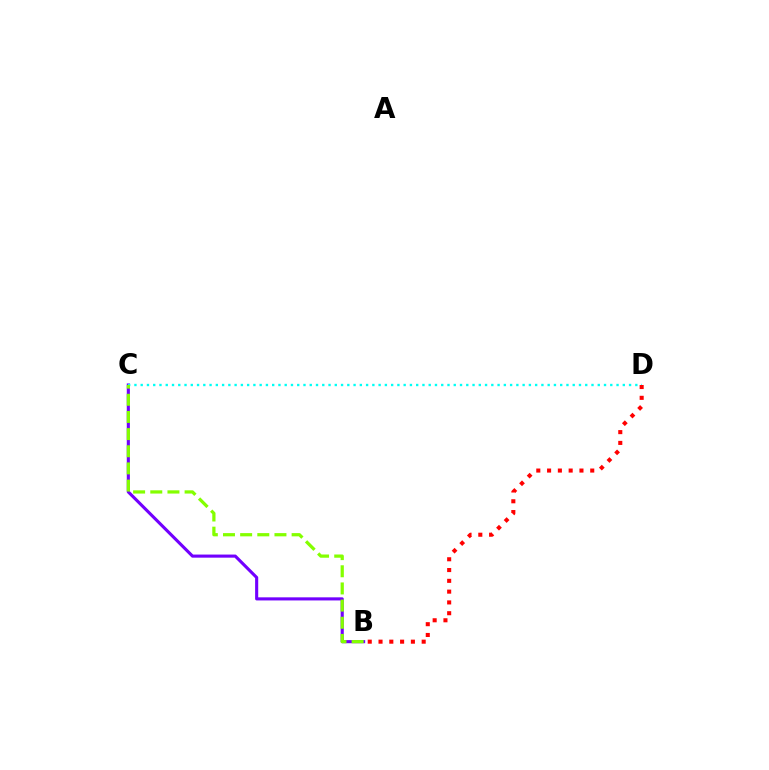{('B', 'C'): [{'color': '#7200ff', 'line_style': 'solid', 'thickness': 2.24}, {'color': '#84ff00', 'line_style': 'dashed', 'thickness': 2.33}], ('C', 'D'): [{'color': '#00fff6', 'line_style': 'dotted', 'thickness': 1.7}], ('B', 'D'): [{'color': '#ff0000', 'line_style': 'dotted', 'thickness': 2.93}]}